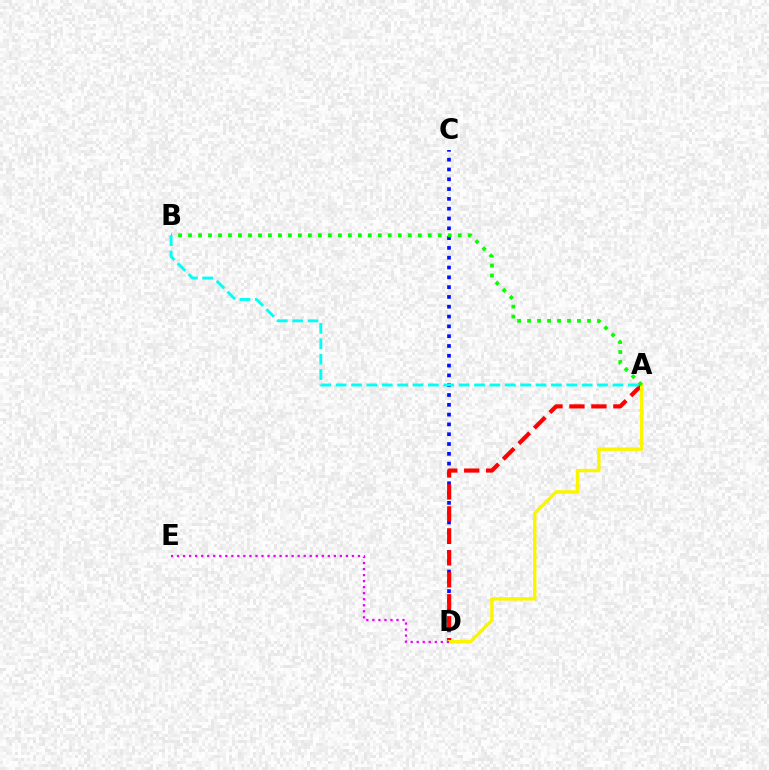{('C', 'D'): [{'color': '#0010ff', 'line_style': 'dotted', 'thickness': 2.66}], ('A', 'D'): [{'color': '#ff0000', 'line_style': 'dashed', 'thickness': 2.98}, {'color': '#fcf500', 'line_style': 'solid', 'thickness': 2.48}], ('A', 'B'): [{'color': '#08ff00', 'line_style': 'dotted', 'thickness': 2.71}, {'color': '#00fff6', 'line_style': 'dashed', 'thickness': 2.09}], ('D', 'E'): [{'color': '#ee00ff', 'line_style': 'dotted', 'thickness': 1.64}]}